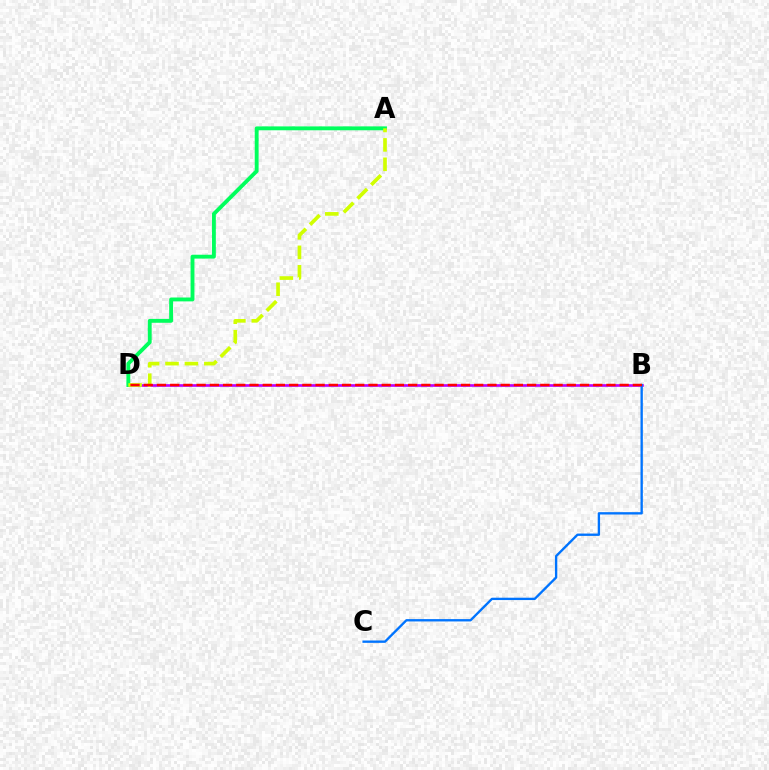{('B', 'D'): [{'color': '#b900ff', 'line_style': 'solid', 'thickness': 1.9}, {'color': '#ff0000', 'line_style': 'dashed', 'thickness': 1.8}], ('B', 'C'): [{'color': '#0074ff', 'line_style': 'solid', 'thickness': 1.69}], ('A', 'D'): [{'color': '#00ff5c', 'line_style': 'solid', 'thickness': 2.79}, {'color': '#d1ff00', 'line_style': 'dashed', 'thickness': 2.64}]}